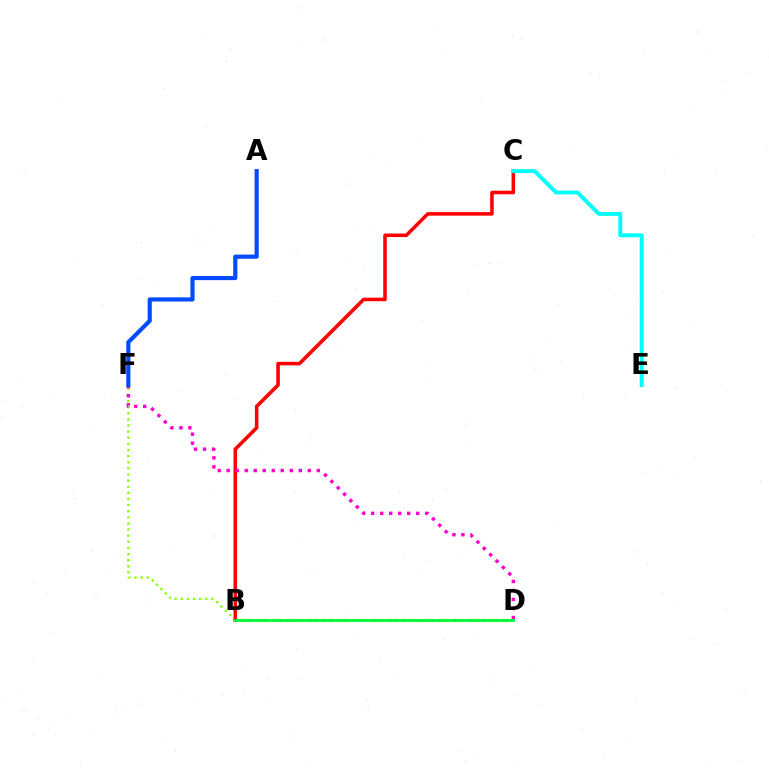{('B', 'F'): [{'color': '#84ff00', 'line_style': 'dotted', 'thickness': 1.66}], ('B', 'D'): [{'color': '#ffbd00', 'line_style': 'dashed', 'thickness': 2.23}, {'color': '#7200ff', 'line_style': 'dotted', 'thickness': 1.97}, {'color': '#00ff39', 'line_style': 'solid', 'thickness': 2.04}], ('B', 'C'): [{'color': '#ff0000', 'line_style': 'solid', 'thickness': 2.55}], ('D', 'F'): [{'color': '#ff00cf', 'line_style': 'dotted', 'thickness': 2.45}], ('A', 'F'): [{'color': '#004bff', 'line_style': 'solid', 'thickness': 2.99}], ('C', 'E'): [{'color': '#00fff6', 'line_style': 'solid', 'thickness': 2.81}]}